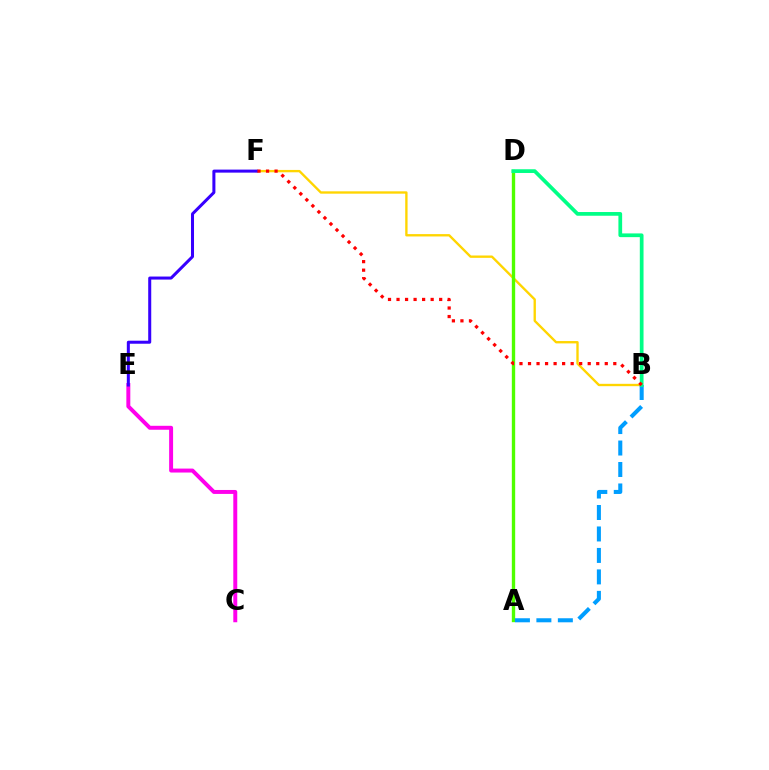{('C', 'E'): [{'color': '#ff00ed', 'line_style': 'solid', 'thickness': 2.85}], ('B', 'F'): [{'color': '#ffd500', 'line_style': 'solid', 'thickness': 1.69}, {'color': '#ff0000', 'line_style': 'dotted', 'thickness': 2.32}], ('E', 'F'): [{'color': '#3700ff', 'line_style': 'solid', 'thickness': 2.18}], ('A', 'D'): [{'color': '#4fff00', 'line_style': 'solid', 'thickness': 2.42}], ('A', 'B'): [{'color': '#009eff', 'line_style': 'dashed', 'thickness': 2.92}], ('B', 'D'): [{'color': '#00ff86', 'line_style': 'solid', 'thickness': 2.68}]}